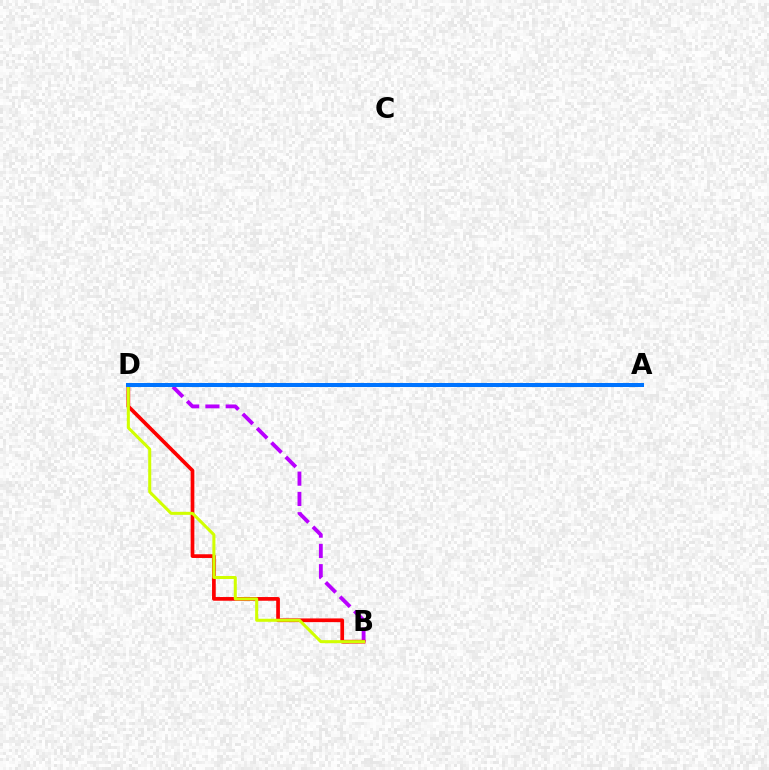{('A', 'D'): [{'color': '#00ff5c', 'line_style': 'dashed', 'thickness': 1.69}, {'color': '#0074ff', 'line_style': 'solid', 'thickness': 2.9}], ('B', 'D'): [{'color': '#b900ff', 'line_style': 'dashed', 'thickness': 2.76}, {'color': '#ff0000', 'line_style': 'solid', 'thickness': 2.67}, {'color': '#d1ff00', 'line_style': 'solid', 'thickness': 2.18}]}